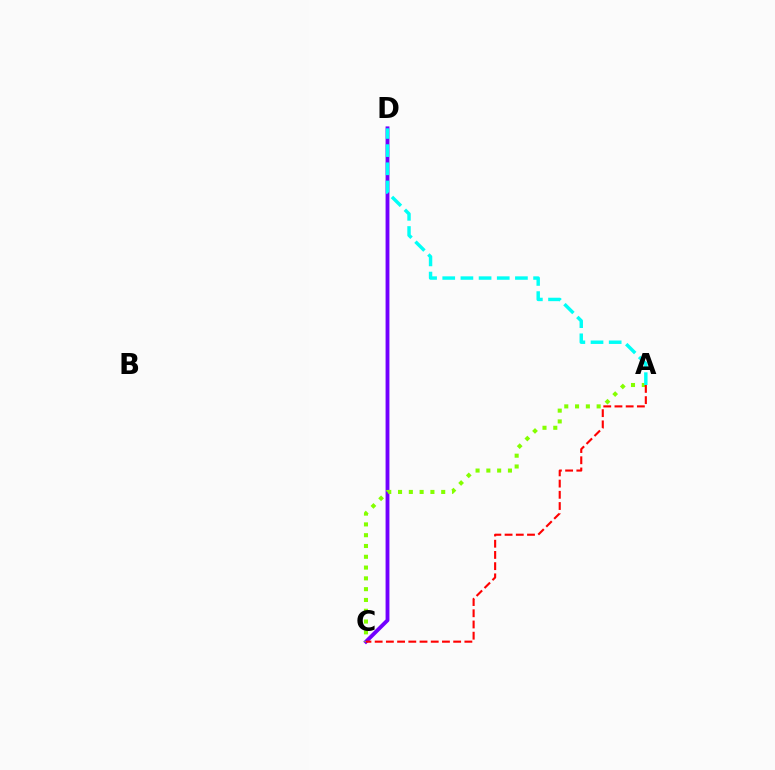{('C', 'D'): [{'color': '#7200ff', 'line_style': 'solid', 'thickness': 2.77}], ('A', 'C'): [{'color': '#84ff00', 'line_style': 'dotted', 'thickness': 2.93}, {'color': '#ff0000', 'line_style': 'dashed', 'thickness': 1.52}], ('A', 'D'): [{'color': '#00fff6', 'line_style': 'dashed', 'thickness': 2.47}]}